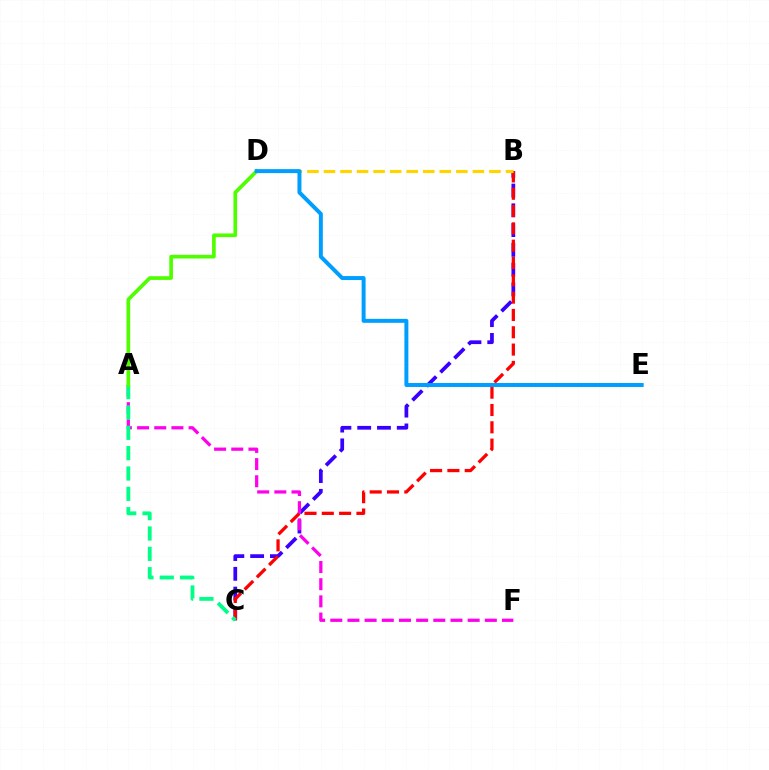{('B', 'C'): [{'color': '#3700ff', 'line_style': 'dashed', 'thickness': 2.69}, {'color': '#ff0000', 'line_style': 'dashed', 'thickness': 2.35}], ('A', 'F'): [{'color': '#ff00ed', 'line_style': 'dashed', 'thickness': 2.33}], ('A', 'C'): [{'color': '#00ff86', 'line_style': 'dashed', 'thickness': 2.76}], ('B', 'D'): [{'color': '#ffd500', 'line_style': 'dashed', 'thickness': 2.25}], ('A', 'D'): [{'color': '#4fff00', 'line_style': 'solid', 'thickness': 2.65}], ('D', 'E'): [{'color': '#009eff', 'line_style': 'solid', 'thickness': 2.86}]}